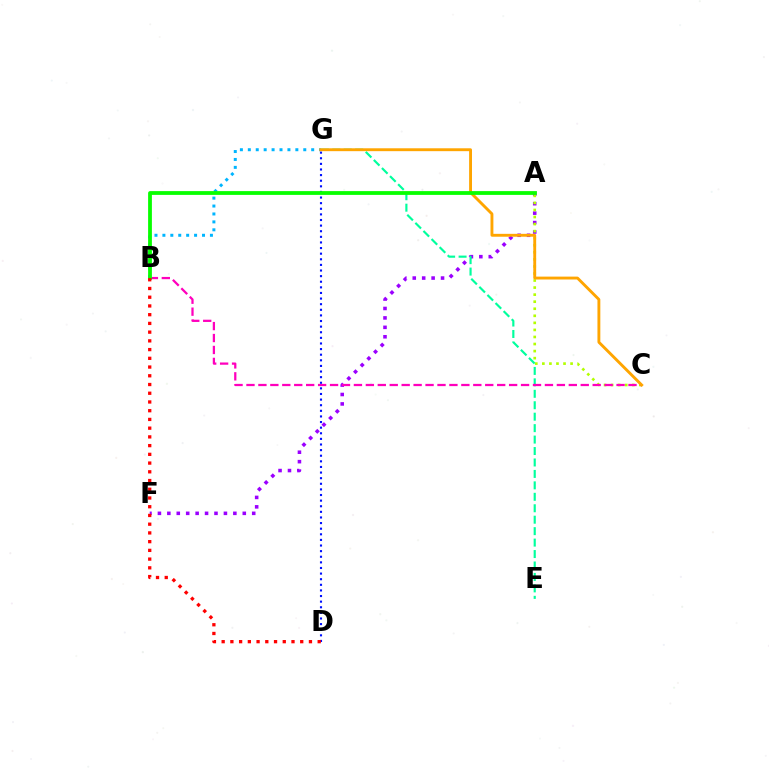{('B', 'G'): [{'color': '#00b5ff', 'line_style': 'dotted', 'thickness': 2.15}], ('A', 'F'): [{'color': '#9b00ff', 'line_style': 'dotted', 'thickness': 2.56}], ('E', 'G'): [{'color': '#00ff9d', 'line_style': 'dashed', 'thickness': 1.55}], ('A', 'C'): [{'color': '#b3ff00', 'line_style': 'dotted', 'thickness': 1.92}], ('B', 'C'): [{'color': '#ff00bd', 'line_style': 'dashed', 'thickness': 1.62}], ('D', 'G'): [{'color': '#0010ff', 'line_style': 'dotted', 'thickness': 1.52}], ('C', 'G'): [{'color': '#ffa500', 'line_style': 'solid', 'thickness': 2.08}], ('A', 'B'): [{'color': '#08ff00', 'line_style': 'solid', 'thickness': 2.73}], ('B', 'D'): [{'color': '#ff0000', 'line_style': 'dotted', 'thickness': 2.37}]}